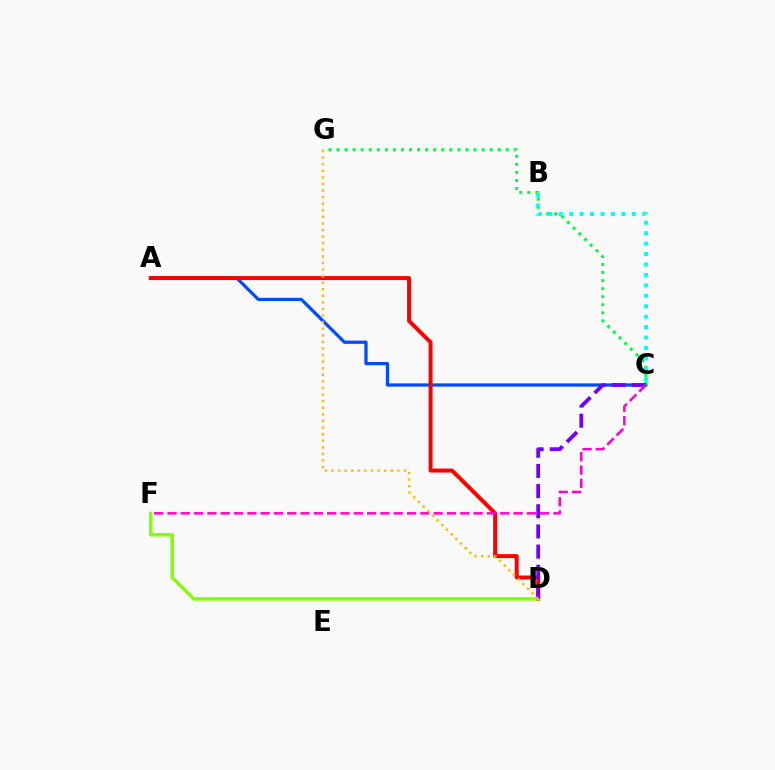{('A', 'C'): [{'color': '#004bff', 'line_style': 'solid', 'thickness': 2.33}], ('A', 'D'): [{'color': '#ff0000', 'line_style': 'solid', 'thickness': 2.86}], ('C', 'G'): [{'color': '#00ff39', 'line_style': 'dotted', 'thickness': 2.19}], ('D', 'F'): [{'color': '#84ff00', 'line_style': 'solid', 'thickness': 2.49}], ('B', 'C'): [{'color': '#00fff6', 'line_style': 'dotted', 'thickness': 2.84}], ('C', 'D'): [{'color': '#7200ff', 'line_style': 'dashed', 'thickness': 2.74}], ('C', 'F'): [{'color': '#ff00cf', 'line_style': 'dashed', 'thickness': 1.81}], ('D', 'G'): [{'color': '#ffbd00', 'line_style': 'dotted', 'thickness': 1.79}]}